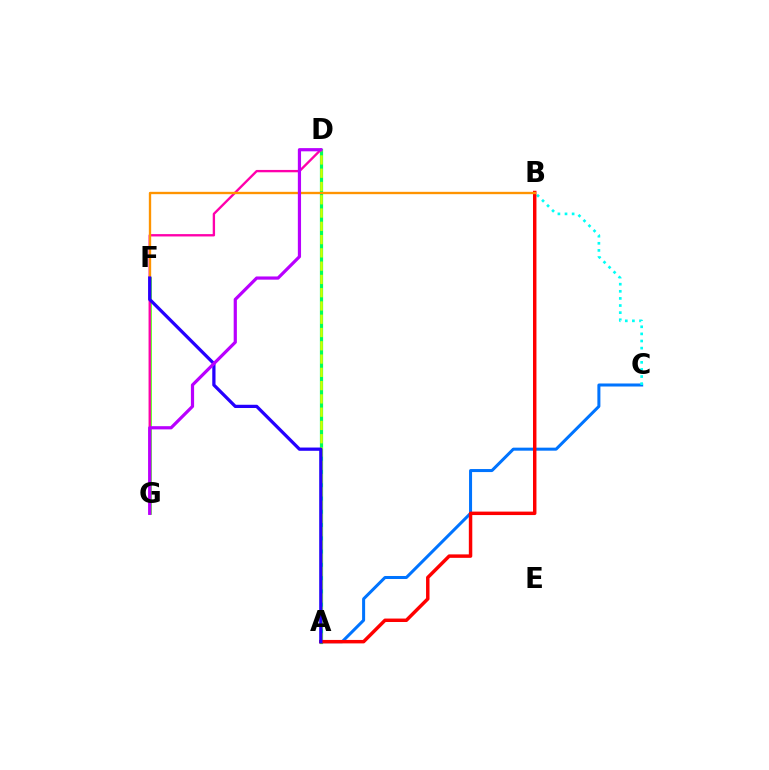{('A', 'C'): [{'color': '#0074ff', 'line_style': 'solid', 'thickness': 2.18}], ('A', 'D'): [{'color': '#00ff5c', 'line_style': 'solid', 'thickness': 2.31}, {'color': '#d1ff00', 'line_style': 'dashed', 'thickness': 1.8}], ('B', 'C'): [{'color': '#00fff6', 'line_style': 'dotted', 'thickness': 1.93}], ('F', 'G'): [{'color': '#3dff00', 'line_style': 'solid', 'thickness': 1.85}], ('D', 'G'): [{'color': '#ff00ac', 'line_style': 'solid', 'thickness': 1.69}, {'color': '#b900ff', 'line_style': 'solid', 'thickness': 2.3}], ('A', 'B'): [{'color': '#ff0000', 'line_style': 'solid', 'thickness': 2.49}], ('B', 'F'): [{'color': '#ff9400', 'line_style': 'solid', 'thickness': 1.69}], ('A', 'F'): [{'color': '#2500ff', 'line_style': 'solid', 'thickness': 2.34}]}